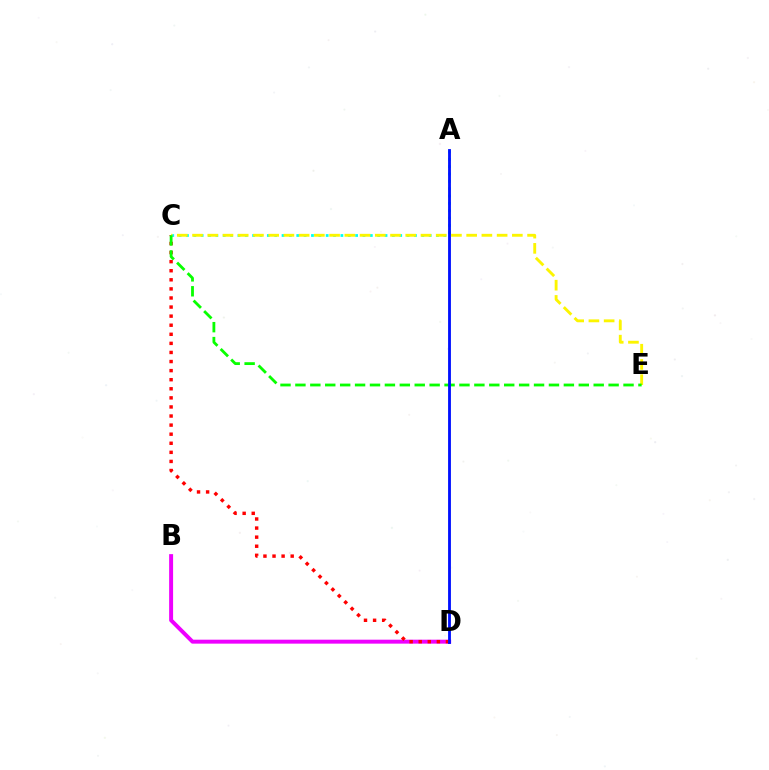{('B', 'D'): [{'color': '#ee00ff', 'line_style': 'solid', 'thickness': 2.85}], ('C', 'D'): [{'color': '#ff0000', 'line_style': 'dotted', 'thickness': 2.47}], ('A', 'C'): [{'color': '#00fff6', 'line_style': 'dotted', 'thickness': 2.0}], ('C', 'E'): [{'color': '#fcf500', 'line_style': 'dashed', 'thickness': 2.07}, {'color': '#08ff00', 'line_style': 'dashed', 'thickness': 2.03}], ('A', 'D'): [{'color': '#0010ff', 'line_style': 'solid', 'thickness': 2.04}]}